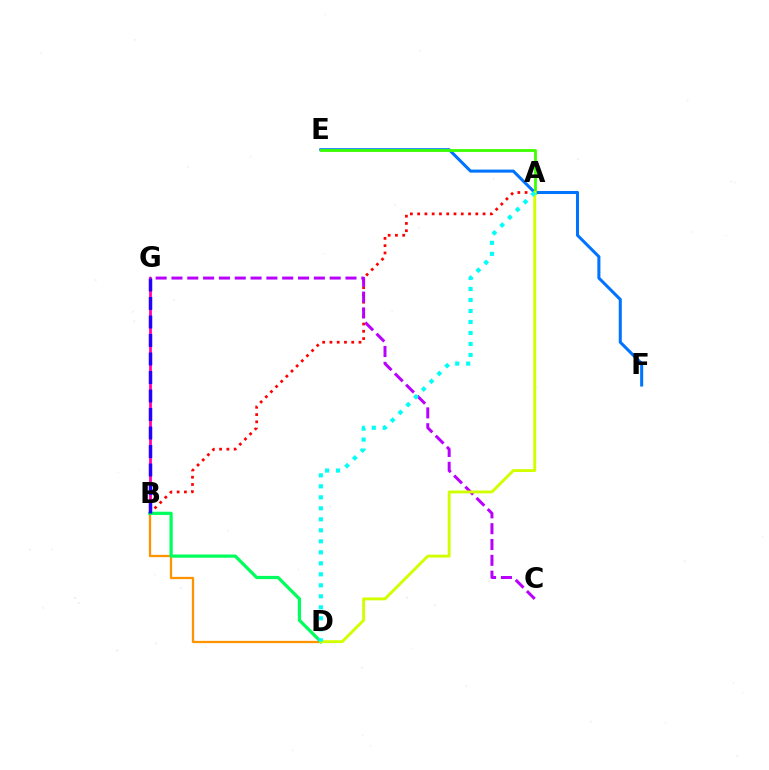{('B', 'G'): [{'color': '#ff00ac', 'line_style': 'solid', 'thickness': 1.99}, {'color': '#2500ff', 'line_style': 'dashed', 'thickness': 2.51}], ('B', 'D'): [{'color': '#ff9400', 'line_style': 'solid', 'thickness': 1.64}, {'color': '#00ff5c', 'line_style': 'solid', 'thickness': 2.32}], ('A', 'B'): [{'color': '#ff0000', 'line_style': 'dotted', 'thickness': 1.97}], ('E', 'F'): [{'color': '#0074ff', 'line_style': 'solid', 'thickness': 2.19}], ('C', 'G'): [{'color': '#b900ff', 'line_style': 'dashed', 'thickness': 2.15}], ('A', 'E'): [{'color': '#3dff00', 'line_style': 'solid', 'thickness': 2.03}], ('A', 'D'): [{'color': '#d1ff00', 'line_style': 'solid', 'thickness': 2.08}, {'color': '#00fff6', 'line_style': 'dotted', 'thickness': 2.99}]}